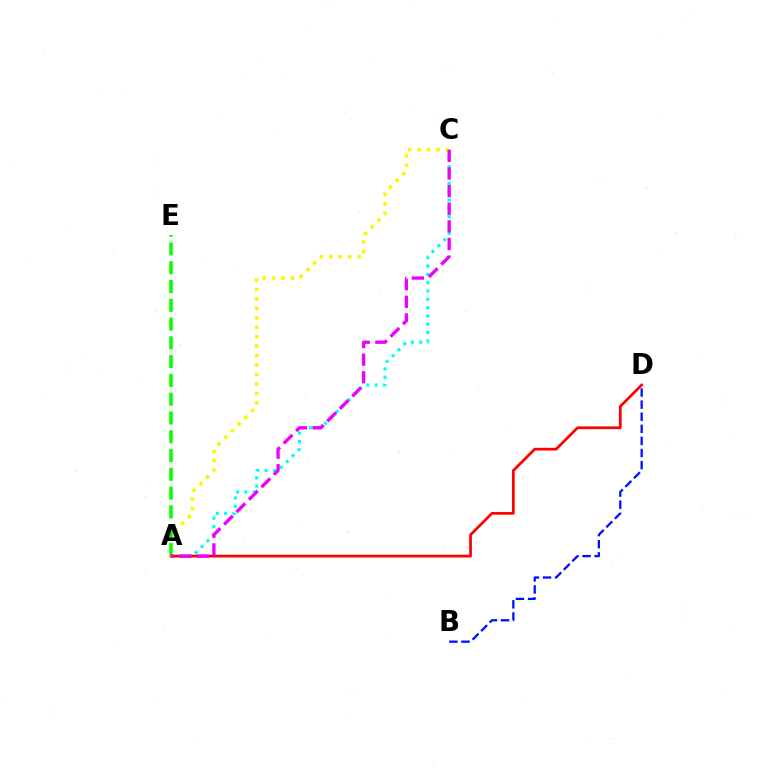{('A', 'C'): [{'color': '#00fff6', 'line_style': 'dotted', 'thickness': 2.26}, {'color': '#fcf500', 'line_style': 'dotted', 'thickness': 2.57}, {'color': '#ee00ff', 'line_style': 'dashed', 'thickness': 2.39}], ('B', 'D'): [{'color': '#0010ff', 'line_style': 'dashed', 'thickness': 1.64}], ('A', 'D'): [{'color': '#ff0000', 'line_style': 'solid', 'thickness': 1.97}], ('A', 'E'): [{'color': '#08ff00', 'line_style': 'dashed', 'thickness': 2.55}]}